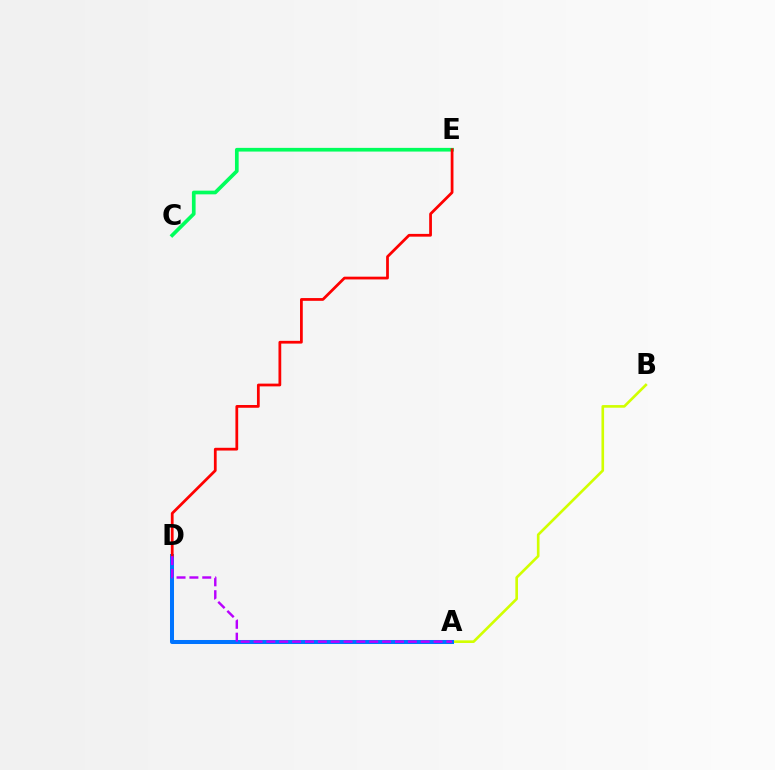{('C', 'E'): [{'color': '#00ff5c', 'line_style': 'solid', 'thickness': 2.66}], ('A', 'B'): [{'color': '#d1ff00', 'line_style': 'solid', 'thickness': 1.9}], ('A', 'D'): [{'color': '#0074ff', 'line_style': 'solid', 'thickness': 2.89}, {'color': '#b900ff', 'line_style': 'dashed', 'thickness': 1.75}], ('D', 'E'): [{'color': '#ff0000', 'line_style': 'solid', 'thickness': 1.99}]}